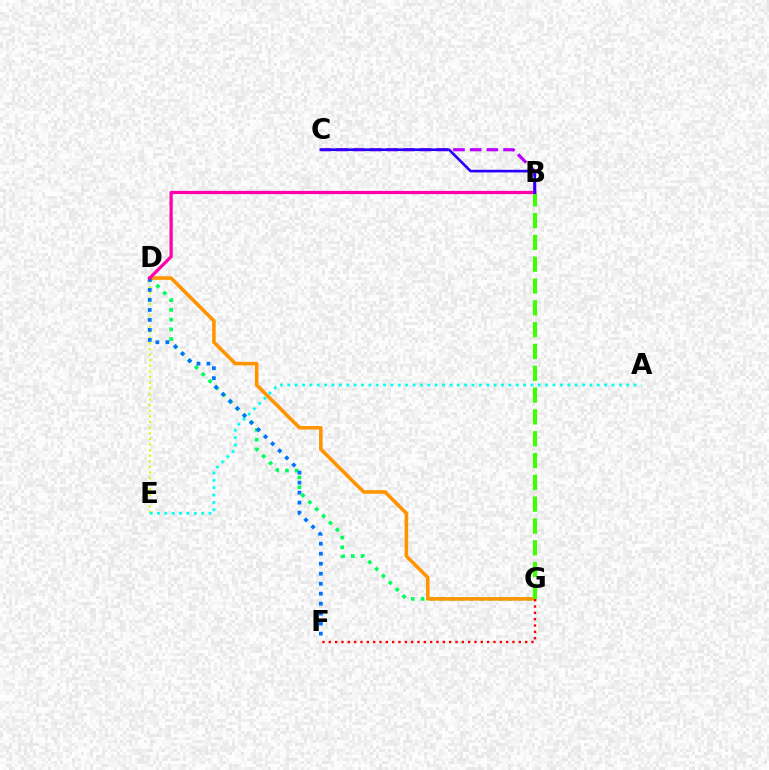{('D', 'G'): [{'color': '#00ff5c', 'line_style': 'dotted', 'thickness': 2.64}, {'color': '#ff9400', 'line_style': 'solid', 'thickness': 2.58}], ('D', 'E'): [{'color': '#d1ff00', 'line_style': 'dotted', 'thickness': 1.53}], ('B', 'C'): [{'color': '#b900ff', 'line_style': 'dashed', 'thickness': 2.27}, {'color': '#2500ff', 'line_style': 'solid', 'thickness': 1.9}], ('A', 'E'): [{'color': '#00fff6', 'line_style': 'dotted', 'thickness': 2.0}], ('F', 'G'): [{'color': '#ff0000', 'line_style': 'dotted', 'thickness': 1.72}], ('B', 'G'): [{'color': '#3dff00', 'line_style': 'dashed', 'thickness': 2.96}], ('D', 'F'): [{'color': '#0074ff', 'line_style': 'dotted', 'thickness': 2.71}], ('B', 'D'): [{'color': '#ff00ac', 'line_style': 'solid', 'thickness': 2.32}]}